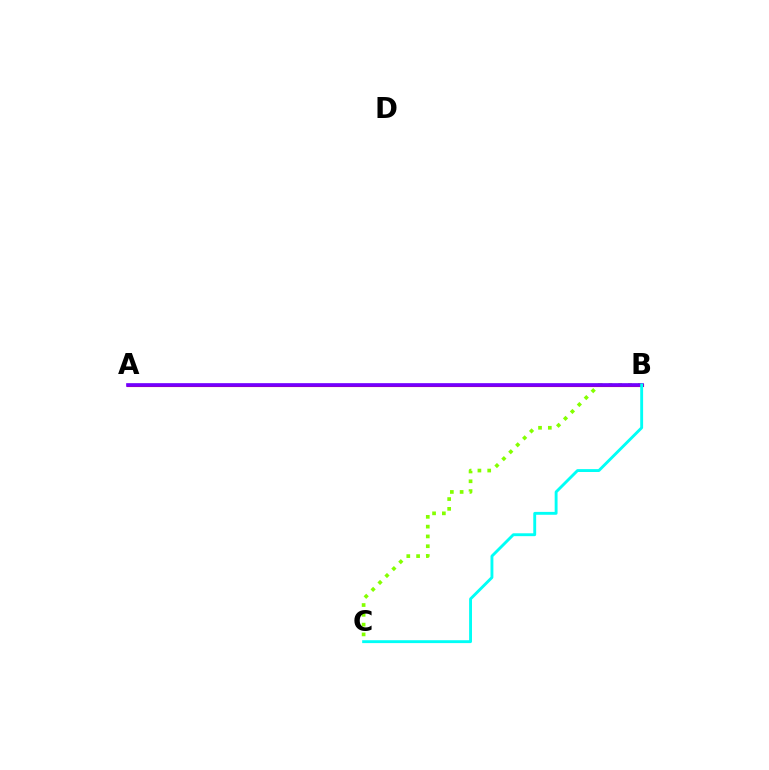{('B', 'C'): [{'color': '#84ff00', 'line_style': 'dotted', 'thickness': 2.66}, {'color': '#00fff6', 'line_style': 'solid', 'thickness': 2.07}], ('A', 'B'): [{'color': '#ff0000', 'line_style': 'solid', 'thickness': 2.24}, {'color': '#7200ff', 'line_style': 'solid', 'thickness': 2.64}]}